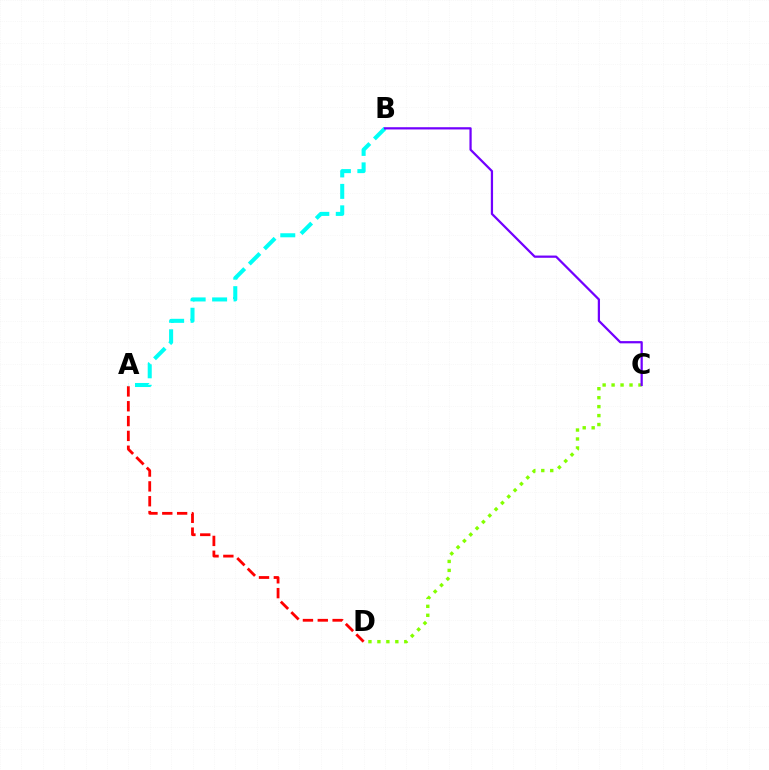{('C', 'D'): [{'color': '#84ff00', 'line_style': 'dotted', 'thickness': 2.43}], ('A', 'D'): [{'color': '#ff0000', 'line_style': 'dashed', 'thickness': 2.02}], ('A', 'B'): [{'color': '#00fff6', 'line_style': 'dashed', 'thickness': 2.91}], ('B', 'C'): [{'color': '#7200ff', 'line_style': 'solid', 'thickness': 1.61}]}